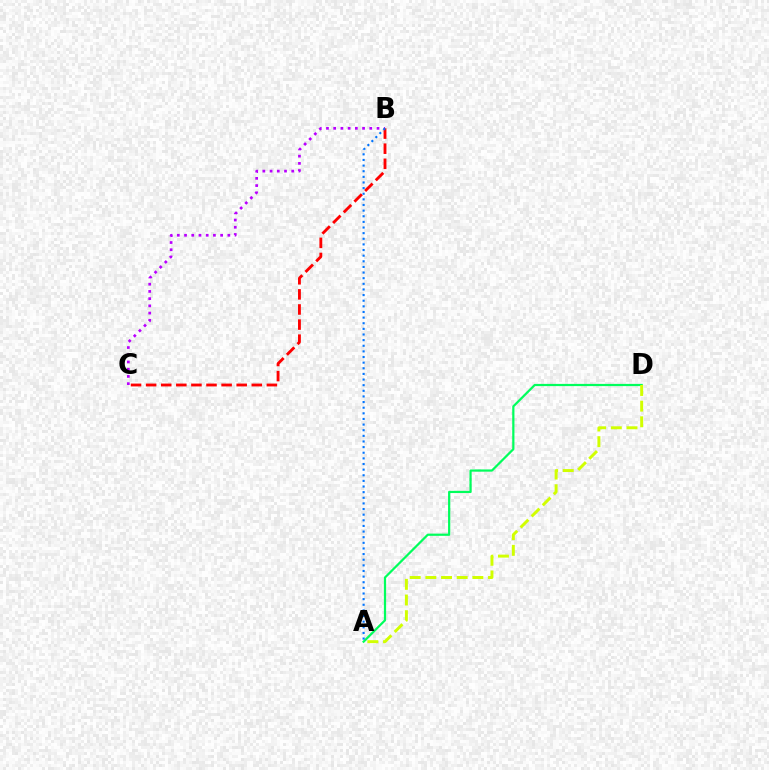{('B', 'C'): [{'color': '#b900ff', 'line_style': 'dotted', 'thickness': 1.96}, {'color': '#ff0000', 'line_style': 'dashed', 'thickness': 2.05}], ('A', 'D'): [{'color': '#00ff5c', 'line_style': 'solid', 'thickness': 1.6}, {'color': '#d1ff00', 'line_style': 'dashed', 'thickness': 2.13}], ('A', 'B'): [{'color': '#0074ff', 'line_style': 'dotted', 'thickness': 1.53}]}